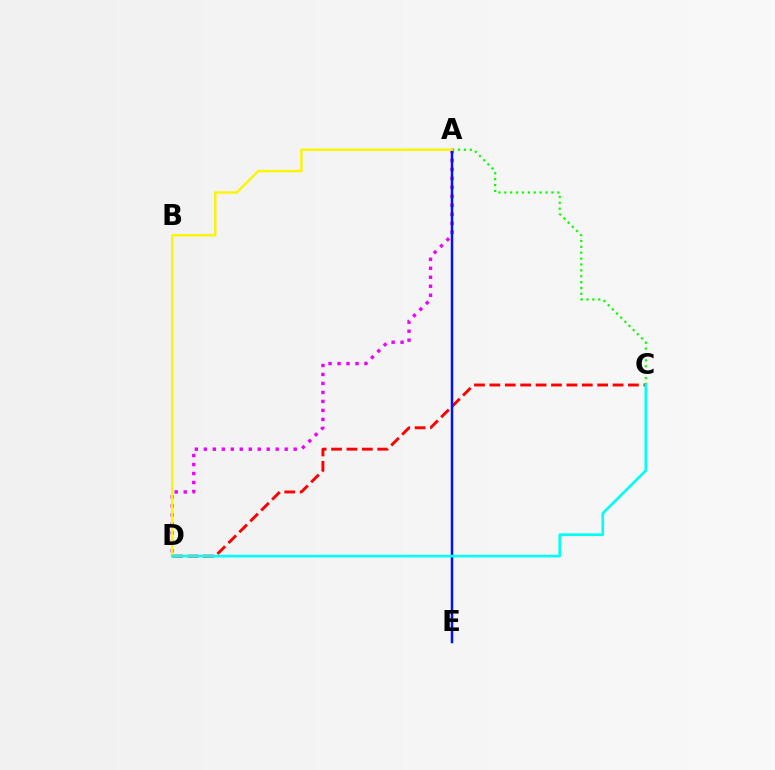{('C', 'D'): [{'color': '#ff0000', 'line_style': 'dashed', 'thickness': 2.09}, {'color': '#00fff6', 'line_style': 'solid', 'thickness': 1.92}], ('A', 'D'): [{'color': '#ee00ff', 'line_style': 'dotted', 'thickness': 2.44}, {'color': '#fcf500', 'line_style': 'solid', 'thickness': 1.74}], ('A', 'C'): [{'color': '#08ff00', 'line_style': 'dotted', 'thickness': 1.6}], ('A', 'E'): [{'color': '#0010ff', 'line_style': 'solid', 'thickness': 1.8}]}